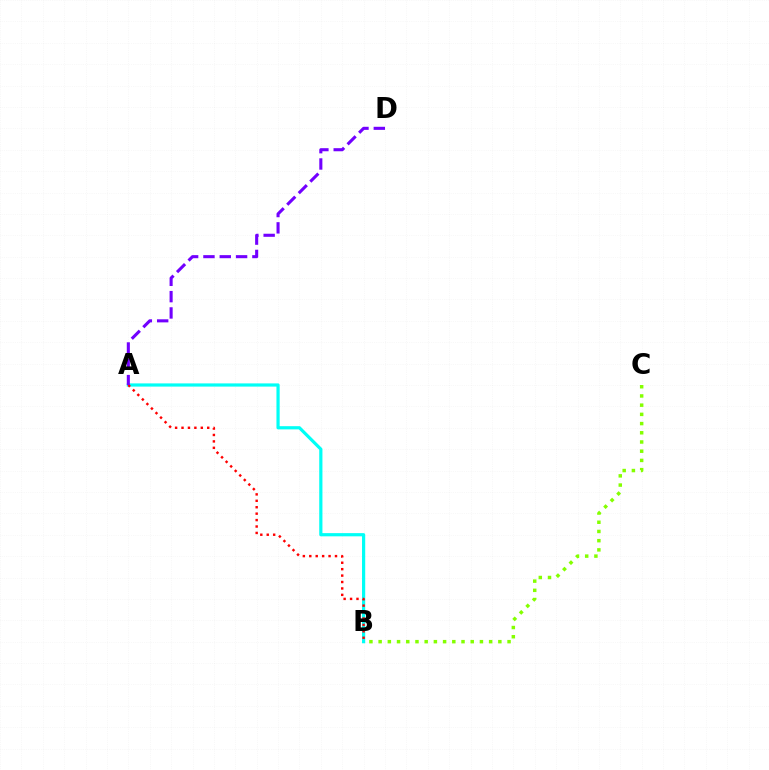{('B', 'C'): [{'color': '#84ff00', 'line_style': 'dotted', 'thickness': 2.5}], ('A', 'B'): [{'color': '#00fff6', 'line_style': 'solid', 'thickness': 2.31}, {'color': '#ff0000', 'line_style': 'dotted', 'thickness': 1.75}], ('A', 'D'): [{'color': '#7200ff', 'line_style': 'dashed', 'thickness': 2.22}]}